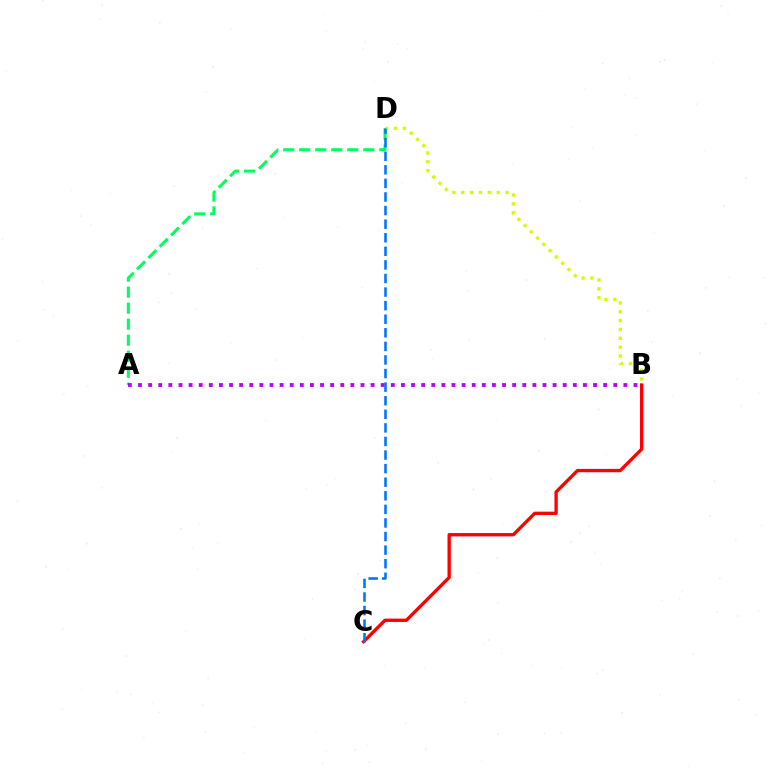{('A', 'D'): [{'color': '#00ff5c', 'line_style': 'dashed', 'thickness': 2.18}], ('A', 'B'): [{'color': '#b900ff', 'line_style': 'dotted', 'thickness': 2.75}], ('B', 'D'): [{'color': '#d1ff00', 'line_style': 'dotted', 'thickness': 2.41}], ('B', 'C'): [{'color': '#ff0000', 'line_style': 'solid', 'thickness': 2.4}], ('C', 'D'): [{'color': '#0074ff', 'line_style': 'dashed', 'thickness': 1.85}]}